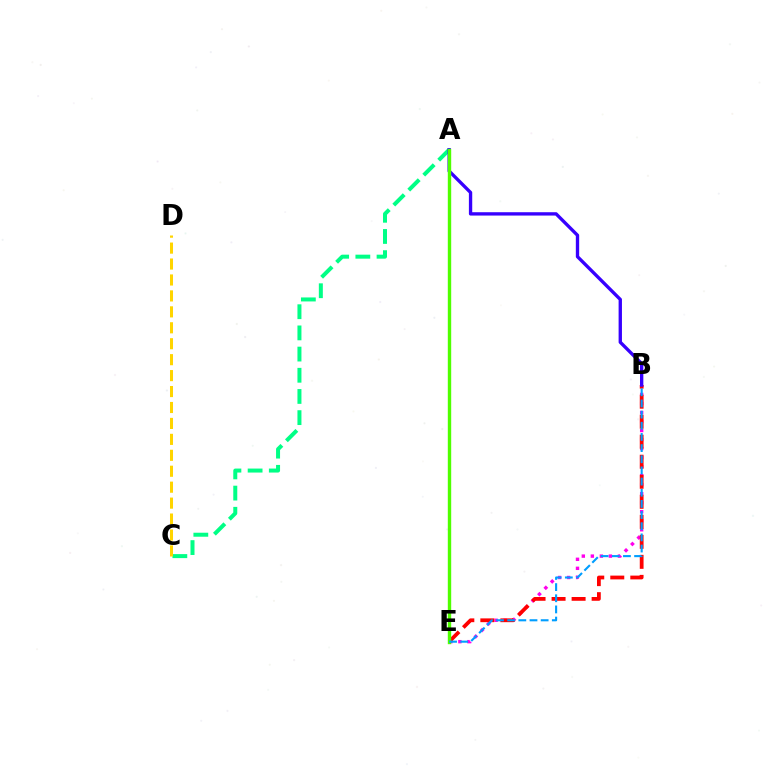{('A', 'C'): [{'color': '#00ff86', 'line_style': 'dashed', 'thickness': 2.88}], ('B', 'E'): [{'color': '#ff00ed', 'line_style': 'dotted', 'thickness': 2.45}, {'color': '#ff0000', 'line_style': 'dashed', 'thickness': 2.72}, {'color': '#009eff', 'line_style': 'dashed', 'thickness': 1.52}], ('A', 'B'): [{'color': '#3700ff', 'line_style': 'solid', 'thickness': 2.41}], ('C', 'D'): [{'color': '#ffd500', 'line_style': 'dashed', 'thickness': 2.17}], ('A', 'E'): [{'color': '#4fff00', 'line_style': 'solid', 'thickness': 2.44}]}